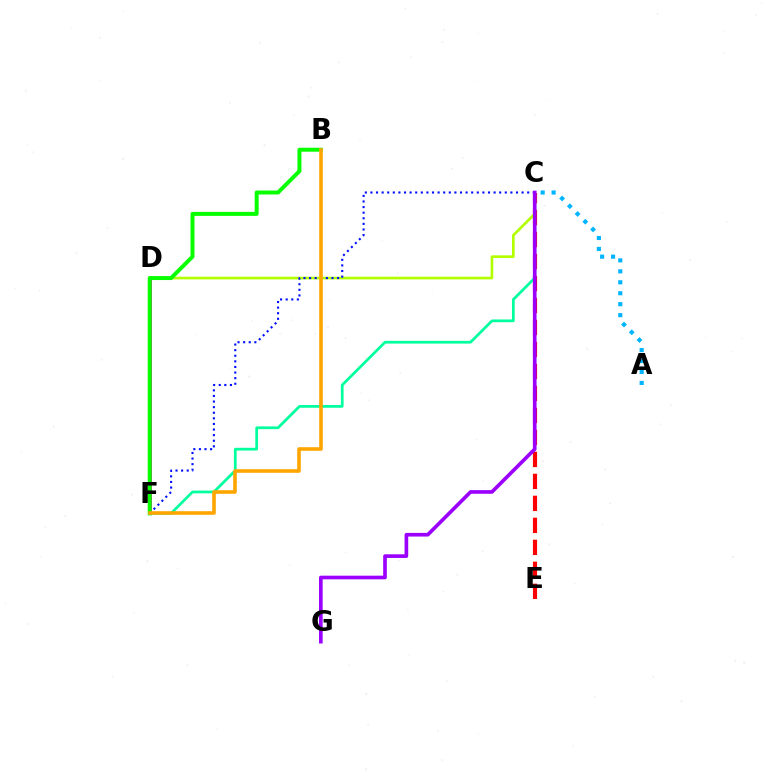{('C', 'E'): [{'color': '#ff0000', 'line_style': 'dashed', 'thickness': 2.99}], ('C', 'D'): [{'color': '#b3ff00', 'line_style': 'solid', 'thickness': 1.92}], ('C', 'F'): [{'color': '#00ff9d', 'line_style': 'solid', 'thickness': 1.96}, {'color': '#0010ff', 'line_style': 'dotted', 'thickness': 1.52}], ('A', 'C'): [{'color': '#00b5ff', 'line_style': 'dotted', 'thickness': 2.97}], ('D', 'F'): [{'color': '#ff00bd', 'line_style': 'solid', 'thickness': 2.15}], ('B', 'F'): [{'color': '#08ff00', 'line_style': 'solid', 'thickness': 2.87}, {'color': '#ffa500', 'line_style': 'solid', 'thickness': 2.59}], ('C', 'G'): [{'color': '#9b00ff', 'line_style': 'solid', 'thickness': 2.63}]}